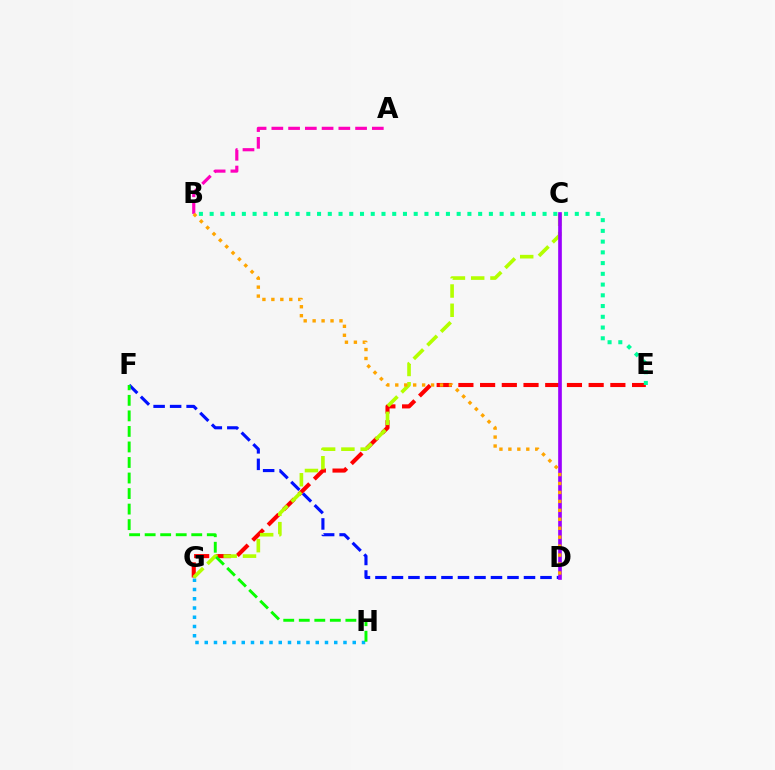{('E', 'G'): [{'color': '#ff0000', 'line_style': 'dashed', 'thickness': 2.95}], ('D', 'F'): [{'color': '#0010ff', 'line_style': 'dashed', 'thickness': 2.24}], ('B', 'E'): [{'color': '#00ff9d', 'line_style': 'dotted', 'thickness': 2.92}], ('G', 'H'): [{'color': '#00b5ff', 'line_style': 'dotted', 'thickness': 2.51}], ('C', 'G'): [{'color': '#b3ff00', 'line_style': 'dashed', 'thickness': 2.62}], ('A', 'B'): [{'color': '#ff00bd', 'line_style': 'dashed', 'thickness': 2.28}], ('C', 'D'): [{'color': '#9b00ff', 'line_style': 'solid', 'thickness': 2.64}], ('B', 'D'): [{'color': '#ffa500', 'line_style': 'dotted', 'thickness': 2.43}], ('F', 'H'): [{'color': '#08ff00', 'line_style': 'dashed', 'thickness': 2.11}]}